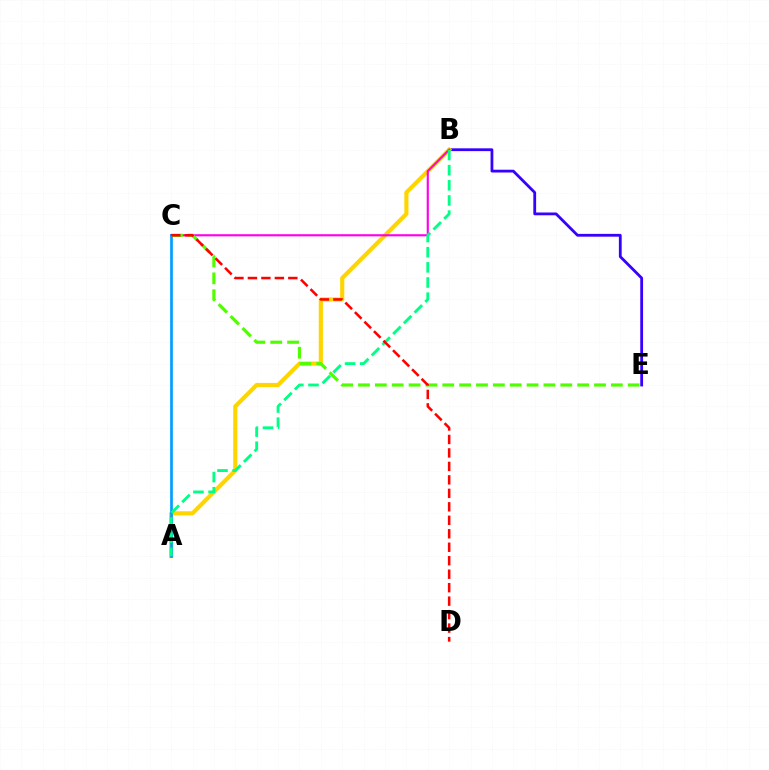{('B', 'E'): [{'color': '#3700ff', 'line_style': 'solid', 'thickness': 2.01}], ('A', 'B'): [{'color': '#ffd500', 'line_style': 'solid', 'thickness': 2.99}, {'color': '#00ff86', 'line_style': 'dashed', 'thickness': 2.06}], ('B', 'C'): [{'color': '#ff00ed', 'line_style': 'solid', 'thickness': 1.55}], ('A', 'C'): [{'color': '#009eff', 'line_style': 'solid', 'thickness': 1.93}], ('C', 'E'): [{'color': '#4fff00', 'line_style': 'dashed', 'thickness': 2.29}], ('C', 'D'): [{'color': '#ff0000', 'line_style': 'dashed', 'thickness': 1.83}]}